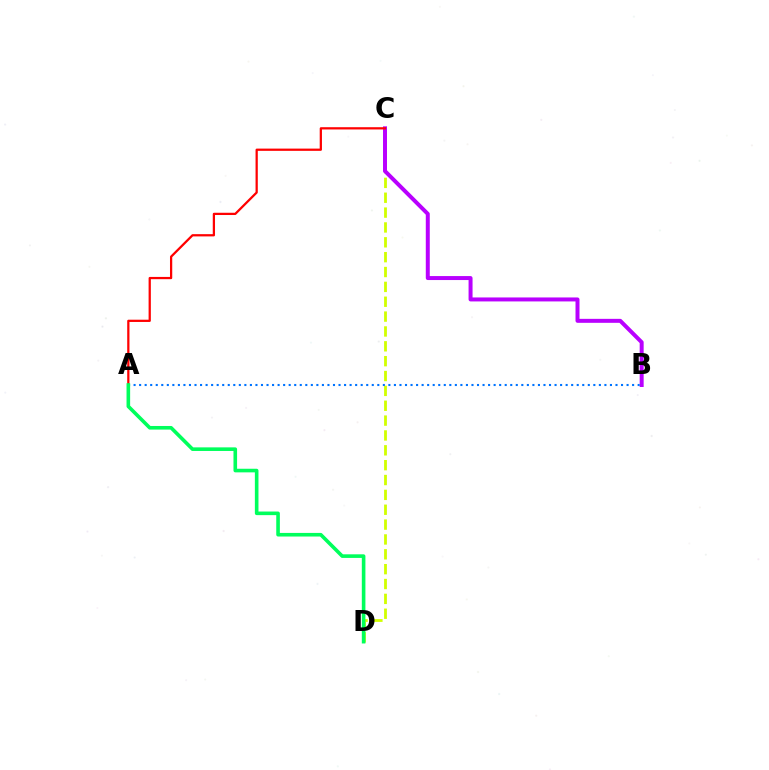{('C', 'D'): [{'color': '#d1ff00', 'line_style': 'dashed', 'thickness': 2.02}], ('B', 'C'): [{'color': '#b900ff', 'line_style': 'solid', 'thickness': 2.87}], ('A', 'C'): [{'color': '#ff0000', 'line_style': 'solid', 'thickness': 1.62}], ('A', 'B'): [{'color': '#0074ff', 'line_style': 'dotted', 'thickness': 1.5}], ('A', 'D'): [{'color': '#00ff5c', 'line_style': 'solid', 'thickness': 2.6}]}